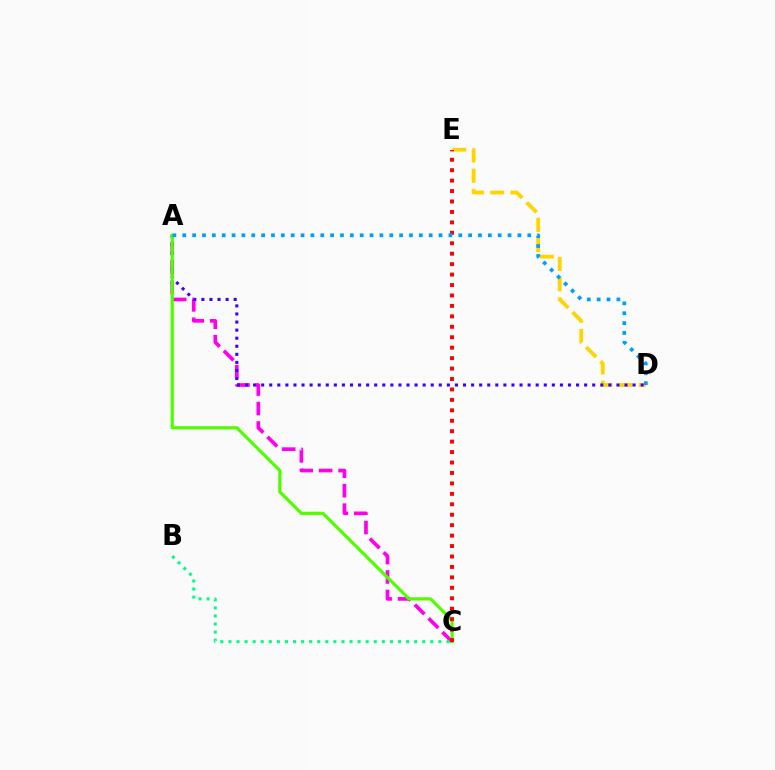{('A', 'C'): [{'color': '#ff00ed', 'line_style': 'dashed', 'thickness': 2.64}, {'color': '#4fff00', 'line_style': 'solid', 'thickness': 2.3}], ('D', 'E'): [{'color': '#ffd500', 'line_style': 'dashed', 'thickness': 2.75}], ('A', 'D'): [{'color': '#3700ff', 'line_style': 'dotted', 'thickness': 2.19}, {'color': '#009eff', 'line_style': 'dotted', 'thickness': 2.68}], ('C', 'E'): [{'color': '#ff0000', 'line_style': 'dotted', 'thickness': 2.84}], ('B', 'C'): [{'color': '#00ff86', 'line_style': 'dotted', 'thickness': 2.19}]}